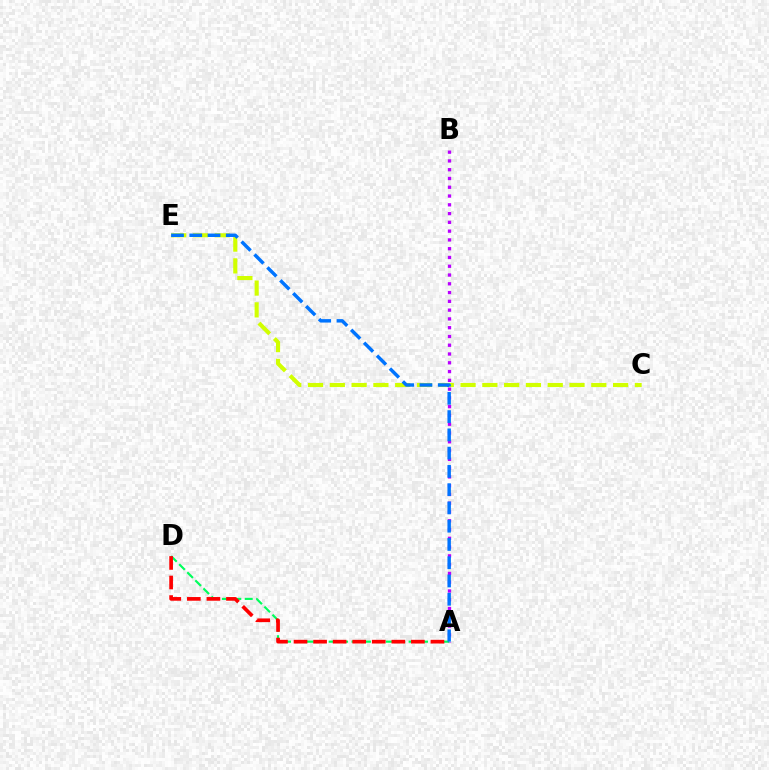{('A', 'B'): [{'color': '#b900ff', 'line_style': 'dotted', 'thickness': 2.38}], ('C', 'E'): [{'color': '#d1ff00', 'line_style': 'dashed', 'thickness': 2.96}], ('A', 'D'): [{'color': '#00ff5c', 'line_style': 'dashed', 'thickness': 1.55}, {'color': '#ff0000', 'line_style': 'dashed', 'thickness': 2.66}], ('A', 'E'): [{'color': '#0074ff', 'line_style': 'dashed', 'thickness': 2.48}]}